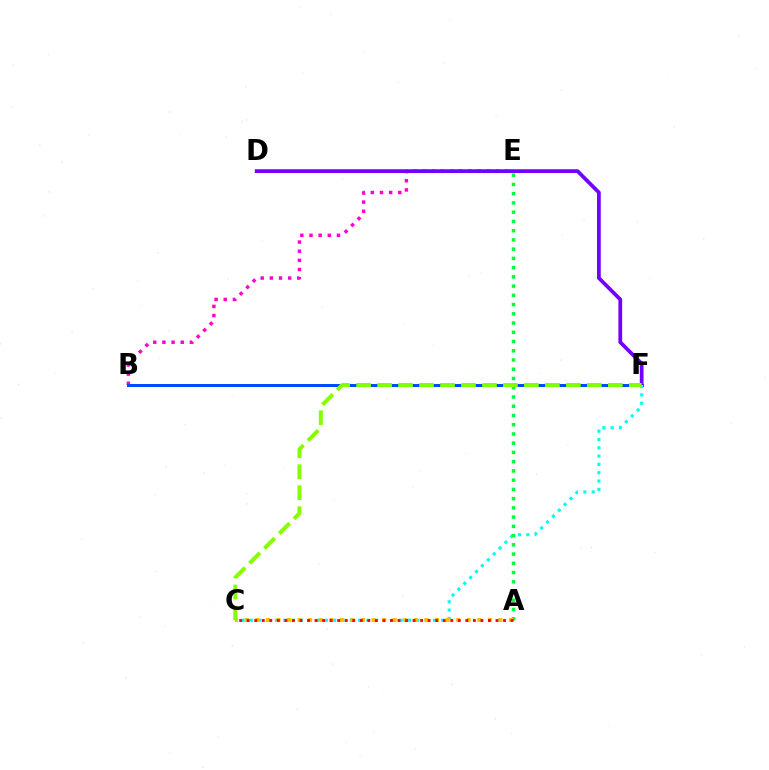{('B', 'E'): [{'color': '#ff00cf', 'line_style': 'dotted', 'thickness': 2.49}], ('B', 'F'): [{'color': '#004bff', 'line_style': 'solid', 'thickness': 2.16}], ('D', 'F'): [{'color': '#7200ff', 'line_style': 'solid', 'thickness': 2.69}], ('C', 'F'): [{'color': '#00fff6', 'line_style': 'dotted', 'thickness': 2.26}, {'color': '#84ff00', 'line_style': 'dashed', 'thickness': 2.85}], ('A', 'E'): [{'color': '#00ff39', 'line_style': 'dotted', 'thickness': 2.51}], ('A', 'C'): [{'color': '#ffbd00', 'line_style': 'dotted', 'thickness': 2.87}, {'color': '#ff0000', 'line_style': 'dotted', 'thickness': 2.05}]}